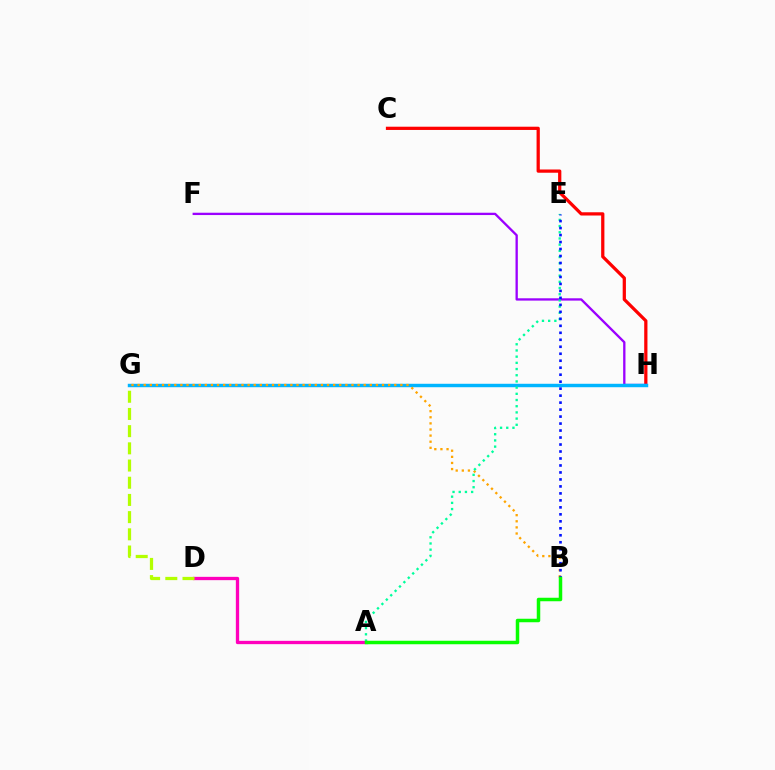{('C', 'H'): [{'color': '#ff0000', 'line_style': 'solid', 'thickness': 2.33}], ('A', 'D'): [{'color': '#ff00bd', 'line_style': 'solid', 'thickness': 2.38}], ('D', 'G'): [{'color': '#b3ff00', 'line_style': 'dashed', 'thickness': 2.34}], ('F', 'H'): [{'color': '#9b00ff', 'line_style': 'solid', 'thickness': 1.67}], ('G', 'H'): [{'color': '#00b5ff', 'line_style': 'solid', 'thickness': 2.48}], ('B', 'G'): [{'color': '#ffa500', 'line_style': 'dotted', 'thickness': 1.66}], ('A', 'E'): [{'color': '#00ff9d', 'line_style': 'dotted', 'thickness': 1.68}], ('B', 'E'): [{'color': '#0010ff', 'line_style': 'dotted', 'thickness': 1.9}], ('A', 'B'): [{'color': '#08ff00', 'line_style': 'solid', 'thickness': 2.52}]}